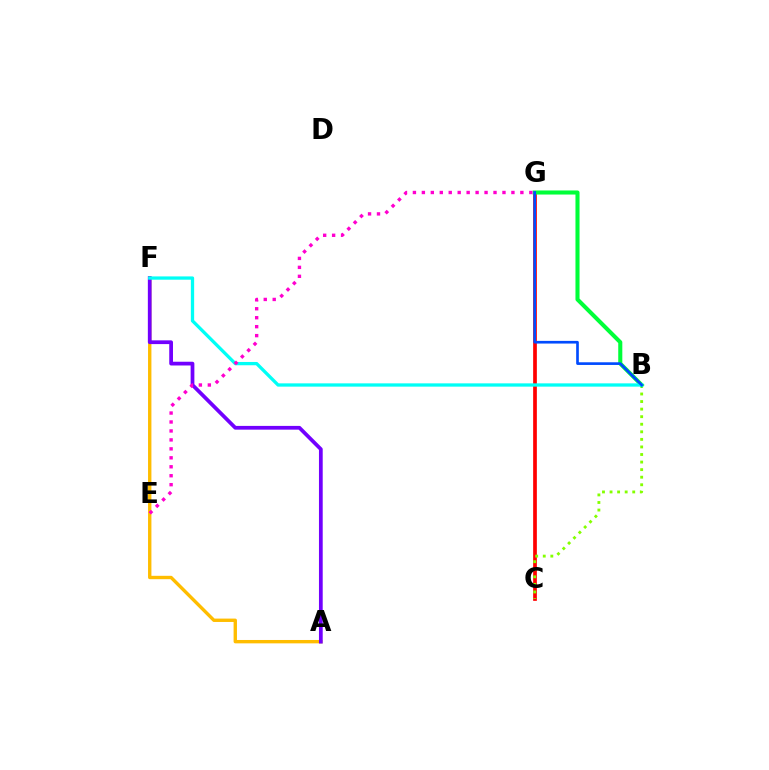{('A', 'F'): [{'color': '#ffbd00', 'line_style': 'solid', 'thickness': 2.43}, {'color': '#7200ff', 'line_style': 'solid', 'thickness': 2.7}], ('C', 'G'): [{'color': '#ff0000', 'line_style': 'solid', 'thickness': 2.67}], ('B', 'C'): [{'color': '#84ff00', 'line_style': 'dotted', 'thickness': 2.06}], ('B', 'G'): [{'color': '#00ff39', 'line_style': 'solid', 'thickness': 2.93}, {'color': '#004bff', 'line_style': 'solid', 'thickness': 1.92}], ('B', 'F'): [{'color': '#00fff6', 'line_style': 'solid', 'thickness': 2.37}], ('E', 'G'): [{'color': '#ff00cf', 'line_style': 'dotted', 'thickness': 2.43}]}